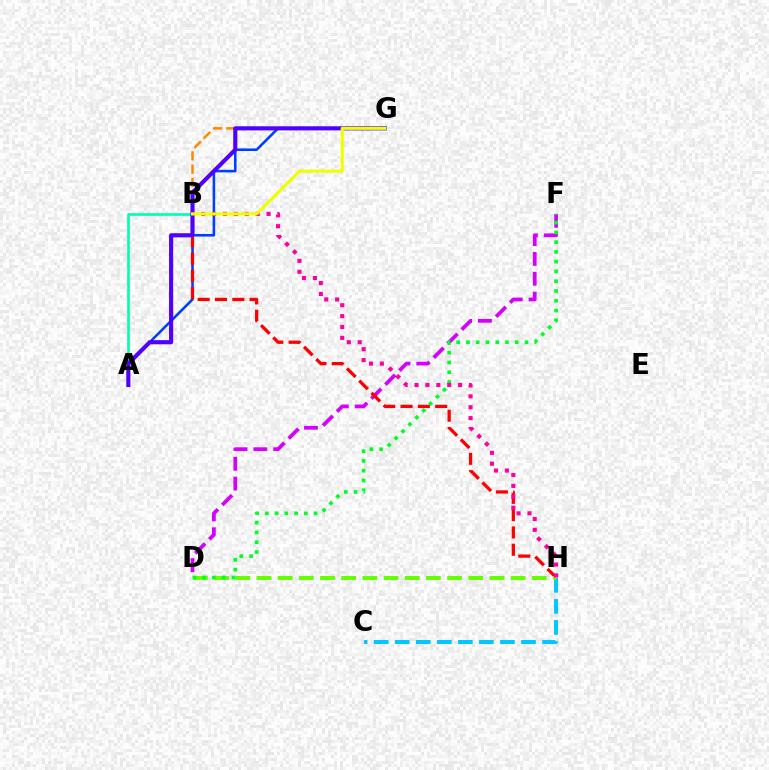{('C', 'H'): [{'color': '#00c7ff', 'line_style': 'dashed', 'thickness': 2.86}], ('A', 'G'): [{'color': '#003fff', 'line_style': 'solid', 'thickness': 1.86}, {'color': '#4f00ff', 'line_style': 'solid', 'thickness': 2.97}], ('B', 'G'): [{'color': '#ff8800', 'line_style': 'dashed', 'thickness': 1.81}, {'color': '#eeff00', 'line_style': 'solid', 'thickness': 2.23}], ('D', 'F'): [{'color': '#d600ff', 'line_style': 'dashed', 'thickness': 2.69}, {'color': '#00ff27', 'line_style': 'dotted', 'thickness': 2.65}], ('B', 'H'): [{'color': '#ff0000', 'line_style': 'dashed', 'thickness': 2.35}, {'color': '#ff00a0', 'line_style': 'dotted', 'thickness': 2.96}], ('A', 'B'): [{'color': '#00ffaf', 'line_style': 'solid', 'thickness': 1.91}], ('D', 'H'): [{'color': '#66ff00', 'line_style': 'dashed', 'thickness': 2.88}]}